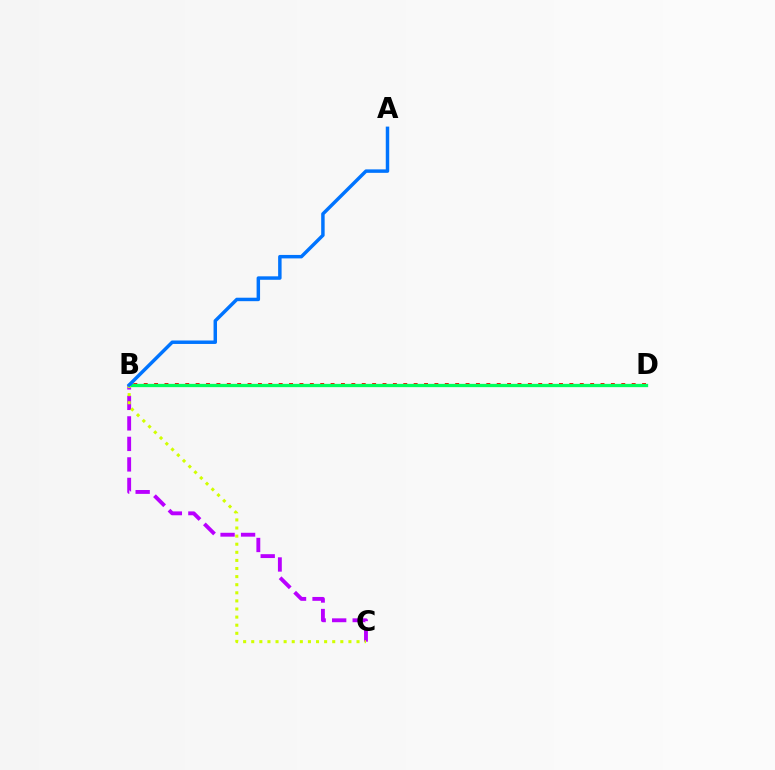{('B', 'C'): [{'color': '#b900ff', 'line_style': 'dashed', 'thickness': 2.79}, {'color': '#d1ff00', 'line_style': 'dotted', 'thickness': 2.2}], ('B', 'D'): [{'color': '#ff0000', 'line_style': 'dotted', 'thickness': 2.82}, {'color': '#00ff5c', 'line_style': 'solid', 'thickness': 2.37}], ('A', 'B'): [{'color': '#0074ff', 'line_style': 'solid', 'thickness': 2.49}]}